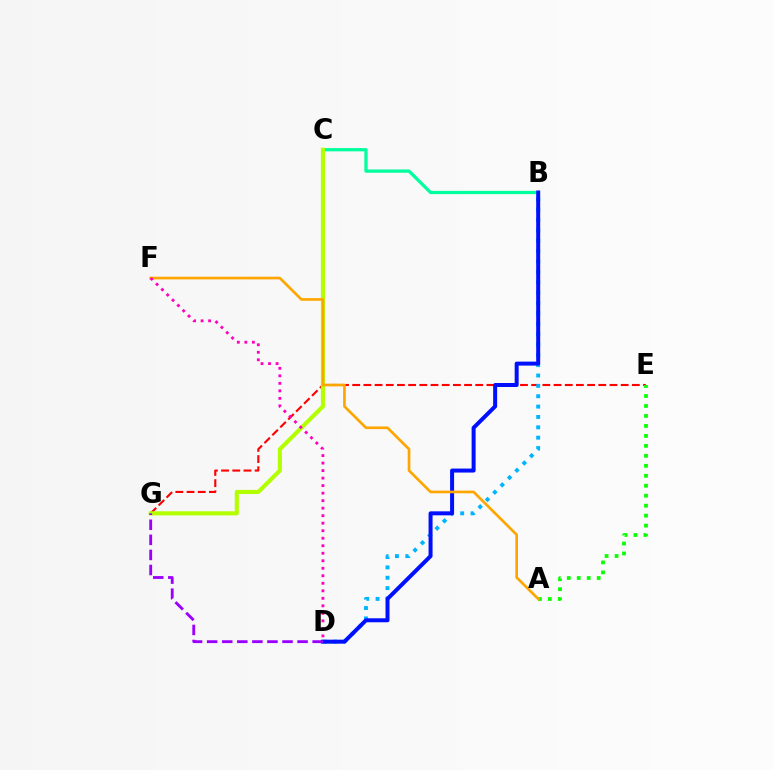{('B', 'C'): [{'color': '#00ff9d', 'line_style': 'solid', 'thickness': 2.35}], ('E', 'G'): [{'color': '#ff0000', 'line_style': 'dashed', 'thickness': 1.52}], ('B', 'D'): [{'color': '#00b5ff', 'line_style': 'dotted', 'thickness': 2.81}, {'color': '#0010ff', 'line_style': 'solid', 'thickness': 2.88}], ('C', 'G'): [{'color': '#b3ff00', 'line_style': 'solid', 'thickness': 2.95}], ('A', 'E'): [{'color': '#08ff00', 'line_style': 'dotted', 'thickness': 2.71}], ('A', 'F'): [{'color': '#ffa500', 'line_style': 'solid', 'thickness': 1.92}], ('D', 'G'): [{'color': '#9b00ff', 'line_style': 'dashed', 'thickness': 2.05}], ('D', 'F'): [{'color': '#ff00bd', 'line_style': 'dotted', 'thickness': 2.04}]}